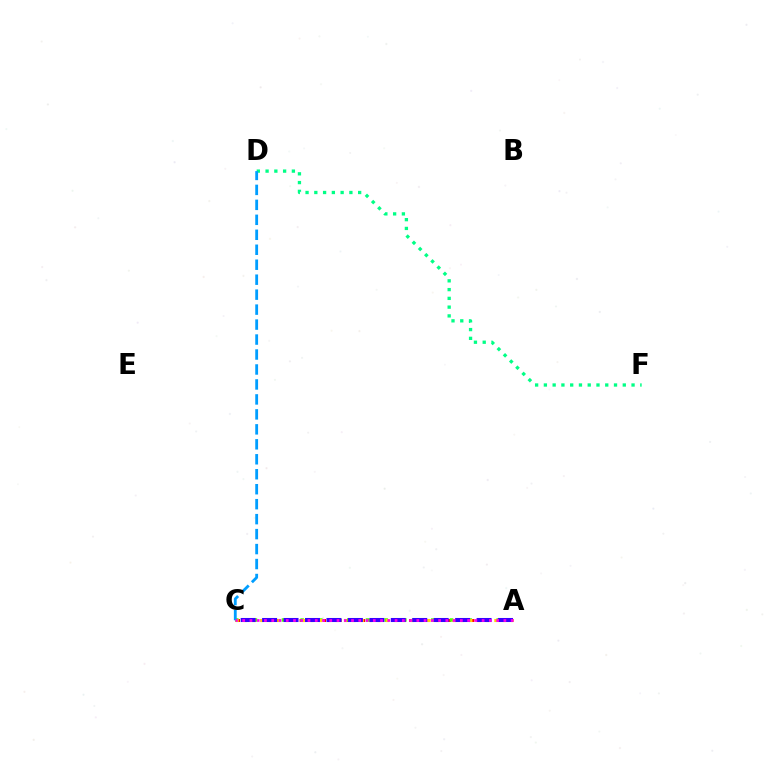{('A', 'C'): [{'color': '#ff0000', 'line_style': 'dotted', 'thickness': 2.12}, {'color': '#4fff00', 'line_style': 'dotted', 'thickness': 2.54}, {'color': '#ffd500', 'line_style': 'dotted', 'thickness': 2.27}, {'color': '#3700ff', 'line_style': 'dashed', 'thickness': 2.91}, {'color': '#ff00ed', 'line_style': 'dotted', 'thickness': 1.97}], ('D', 'F'): [{'color': '#00ff86', 'line_style': 'dotted', 'thickness': 2.38}], ('C', 'D'): [{'color': '#009eff', 'line_style': 'dashed', 'thickness': 2.03}]}